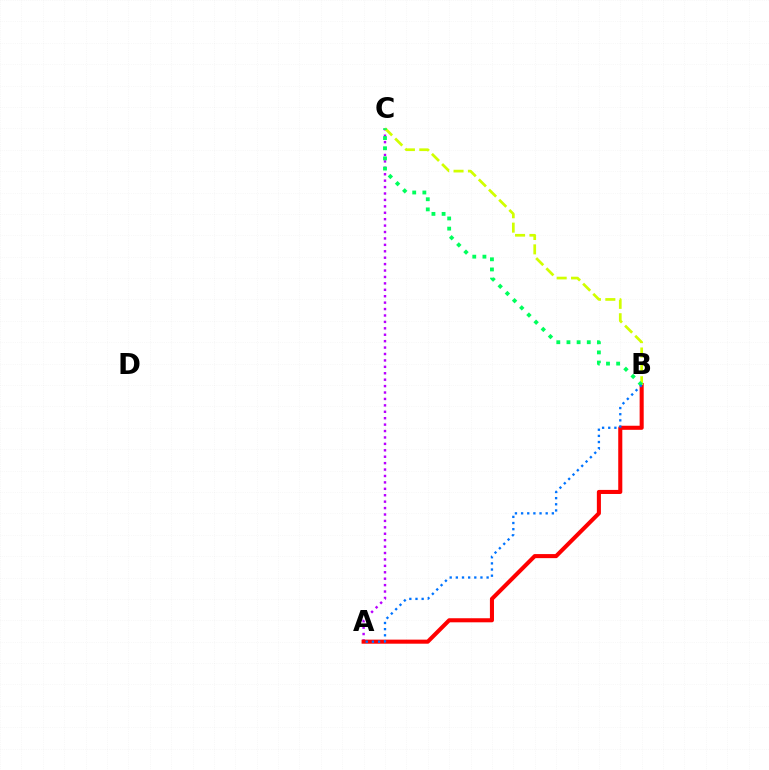{('A', 'C'): [{'color': '#b900ff', 'line_style': 'dotted', 'thickness': 1.74}], ('A', 'B'): [{'color': '#ff0000', 'line_style': 'solid', 'thickness': 2.93}, {'color': '#0074ff', 'line_style': 'dotted', 'thickness': 1.67}], ('B', 'C'): [{'color': '#d1ff00', 'line_style': 'dashed', 'thickness': 1.95}, {'color': '#00ff5c', 'line_style': 'dotted', 'thickness': 2.76}]}